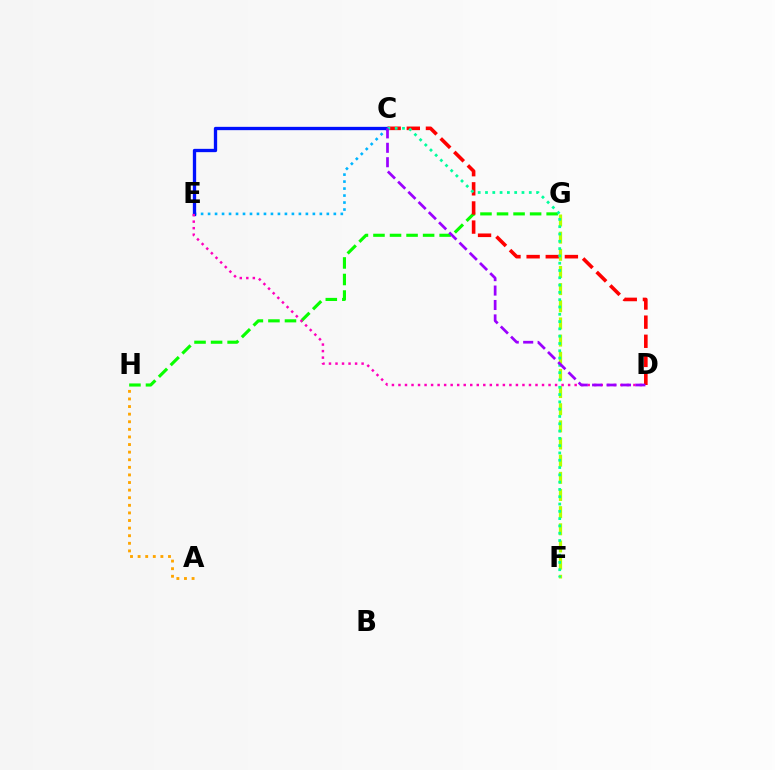{('A', 'H'): [{'color': '#ffa500', 'line_style': 'dotted', 'thickness': 2.06}], ('C', 'E'): [{'color': '#00b5ff', 'line_style': 'dotted', 'thickness': 1.9}, {'color': '#0010ff', 'line_style': 'solid', 'thickness': 2.39}], ('G', 'H'): [{'color': '#08ff00', 'line_style': 'dashed', 'thickness': 2.25}], ('F', 'G'): [{'color': '#b3ff00', 'line_style': 'dashed', 'thickness': 2.33}], ('C', 'D'): [{'color': '#ff0000', 'line_style': 'dashed', 'thickness': 2.6}, {'color': '#9b00ff', 'line_style': 'dashed', 'thickness': 1.96}], ('D', 'E'): [{'color': '#ff00bd', 'line_style': 'dotted', 'thickness': 1.77}], ('C', 'F'): [{'color': '#00ff9d', 'line_style': 'dotted', 'thickness': 1.98}]}